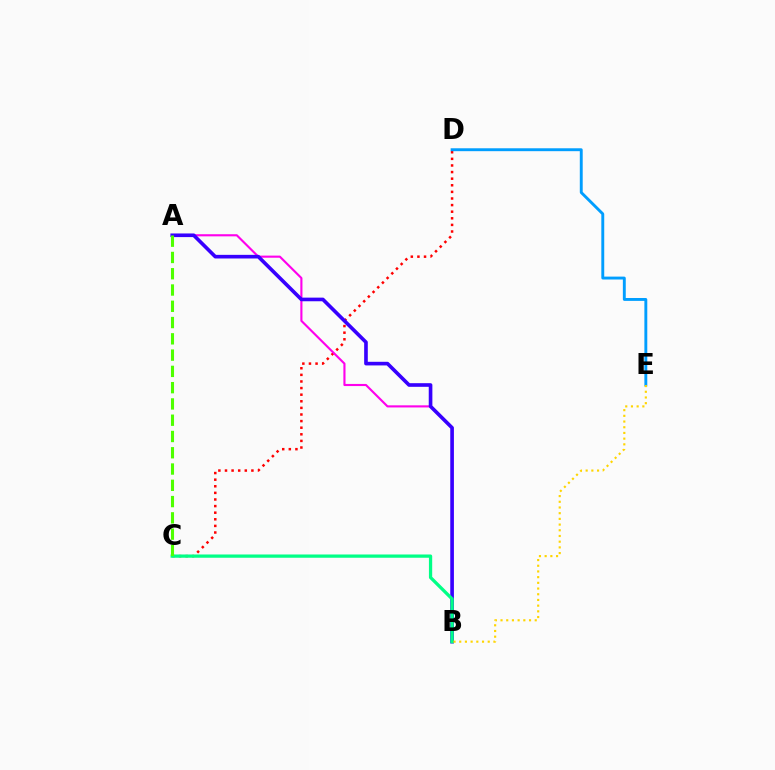{('C', 'D'): [{'color': '#ff0000', 'line_style': 'dotted', 'thickness': 1.79}], ('A', 'B'): [{'color': '#ff00ed', 'line_style': 'solid', 'thickness': 1.53}, {'color': '#3700ff', 'line_style': 'solid', 'thickness': 2.62}], ('B', 'C'): [{'color': '#00ff86', 'line_style': 'solid', 'thickness': 2.35}], ('A', 'C'): [{'color': '#4fff00', 'line_style': 'dashed', 'thickness': 2.21}], ('D', 'E'): [{'color': '#009eff', 'line_style': 'solid', 'thickness': 2.09}], ('B', 'E'): [{'color': '#ffd500', 'line_style': 'dotted', 'thickness': 1.55}]}